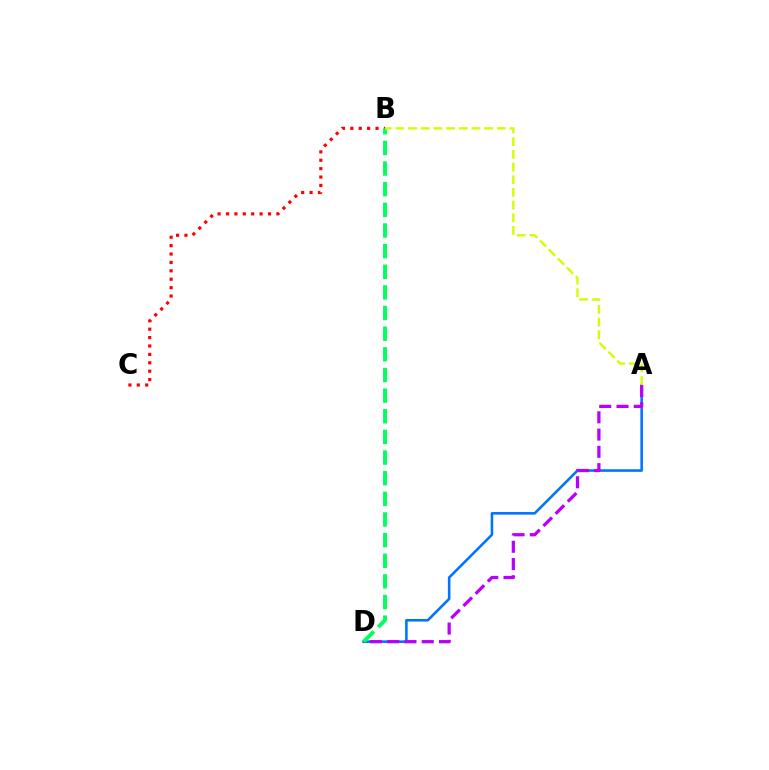{('A', 'D'): [{'color': '#0074ff', 'line_style': 'solid', 'thickness': 1.85}, {'color': '#b900ff', 'line_style': 'dashed', 'thickness': 2.35}], ('B', 'C'): [{'color': '#ff0000', 'line_style': 'dotted', 'thickness': 2.28}], ('B', 'D'): [{'color': '#00ff5c', 'line_style': 'dashed', 'thickness': 2.8}], ('A', 'B'): [{'color': '#d1ff00', 'line_style': 'dashed', 'thickness': 1.72}]}